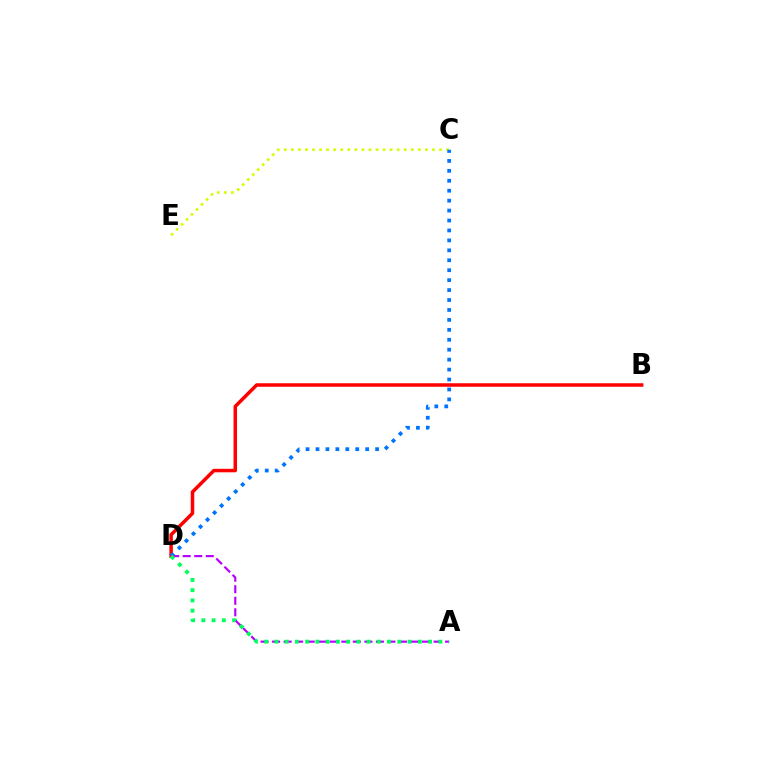{('B', 'D'): [{'color': '#ff0000', 'line_style': 'solid', 'thickness': 2.52}], ('C', 'E'): [{'color': '#d1ff00', 'line_style': 'dotted', 'thickness': 1.92}], ('C', 'D'): [{'color': '#0074ff', 'line_style': 'dotted', 'thickness': 2.7}], ('A', 'D'): [{'color': '#b900ff', 'line_style': 'dashed', 'thickness': 1.57}, {'color': '#00ff5c', 'line_style': 'dotted', 'thickness': 2.78}]}